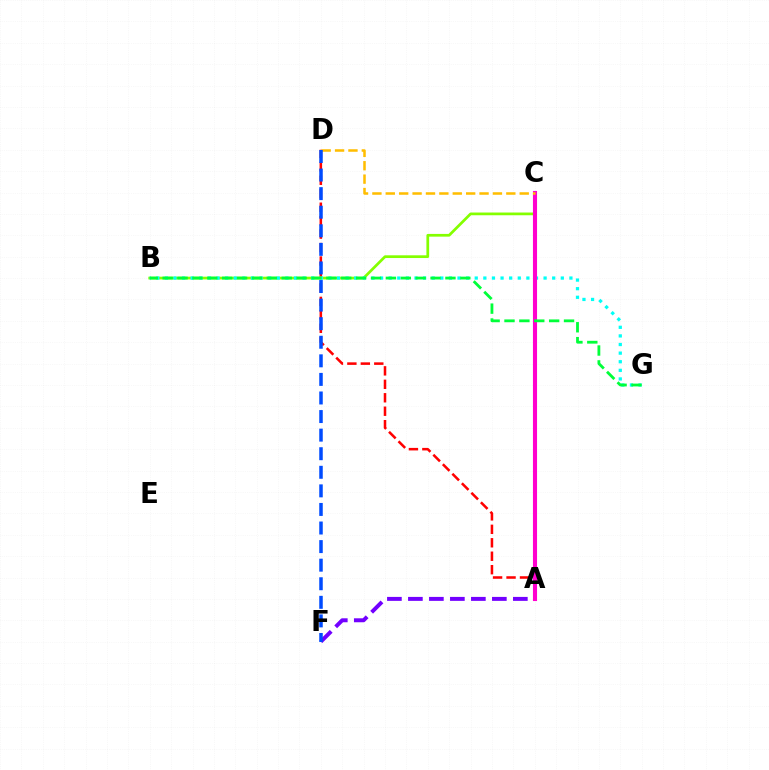{('A', 'D'): [{'color': '#ff0000', 'line_style': 'dashed', 'thickness': 1.83}], ('A', 'F'): [{'color': '#7200ff', 'line_style': 'dashed', 'thickness': 2.85}], ('B', 'C'): [{'color': '#84ff00', 'line_style': 'solid', 'thickness': 1.97}], ('B', 'G'): [{'color': '#00fff6', 'line_style': 'dotted', 'thickness': 2.34}, {'color': '#00ff39', 'line_style': 'dashed', 'thickness': 2.02}], ('A', 'C'): [{'color': '#ff00cf', 'line_style': 'solid', 'thickness': 2.95}], ('C', 'D'): [{'color': '#ffbd00', 'line_style': 'dashed', 'thickness': 1.82}], ('D', 'F'): [{'color': '#004bff', 'line_style': 'dashed', 'thickness': 2.52}]}